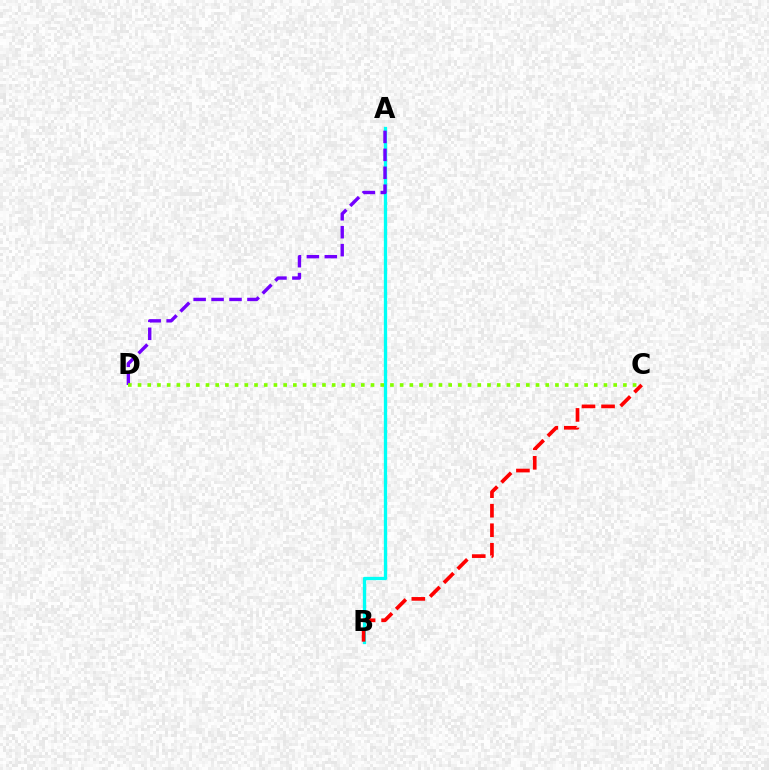{('A', 'B'): [{'color': '#00fff6', 'line_style': 'solid', 'thickness': 2.38}], ('A', 'D'): [{'color': '#7200ff', 'line_style': 'dashed', 'thickness': 2.44}], ('C', 'D'): [{'color': '#84ff00', 'line_style': 'dotted', 'thickness': 2.64}], ('B', 'C'): [{'color': '#ff0000', 'line_style': 'dashed', 'thickness': 2.65}]}